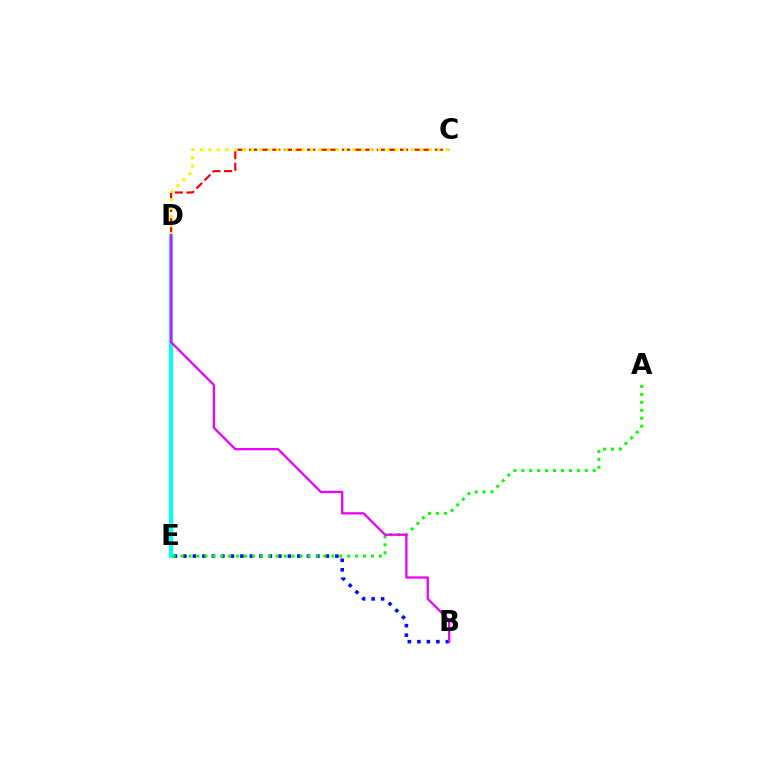{('B', 'E'): [{'color': '#0010ff', 'line_style': 'dotted', 'thickness': 2.58}], ('D', 'E'): [{'color': '#00fff6', 'line_style': 'solid', 'thickness': 2.92}], ('C', 'D'): [{'color': '#ff0000', 'line_style': 'dashed', 'thickness': 1.58}, {'color': '#fcf500', 'line_style': 'dotted', 'thickness': 2.3}], ('A', 'E'): [{'color': '#08ff00', 'line_style': 'dotted', 'thickness': 2.16}], ('B', 'D'): [{'color': '#ee00ff', 'line_style': 'solid', 'thickness': 1.65}]}